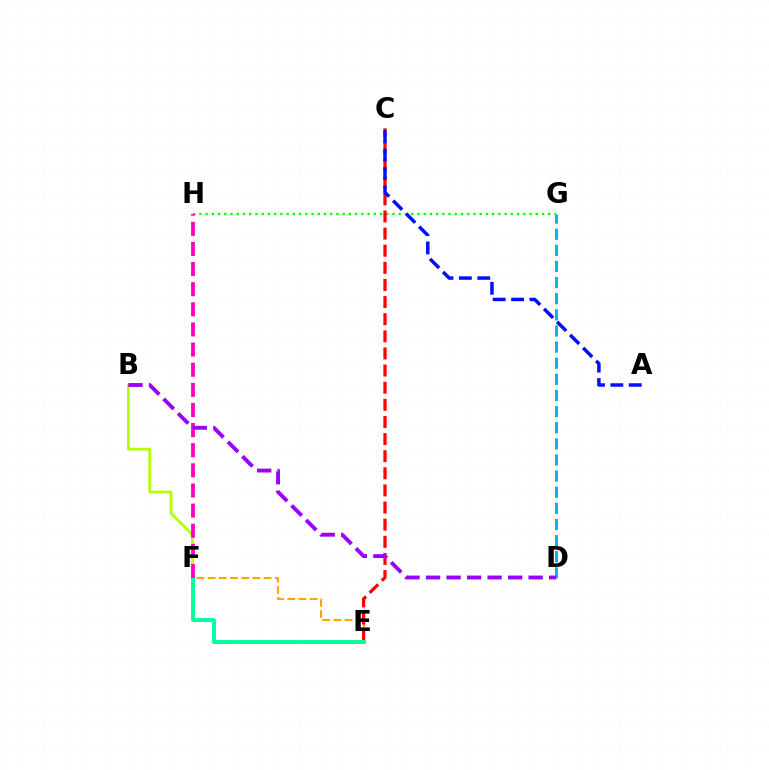{('D', 'G'): [{'color': '#00b5ff', 'line_style': 'dashed', 'thickness': 2.19}], ('G', 'H'): [{'color': '#08ff00', 'line_style': 'dotted', 'thickness': 1.69}], ('B', 'F'): [{'color': '#b3ff00', 'line_style': 'solid', 'thickness': 1.97}], ('E', 'F'): [{'color': '#ffa500', 'line_style': 'dashed', 'thickness': 1.52}, {'color': '#00ff9d', 'line_style': 'solid', 'thickness': 2.78}], ('C', 'E'): [{'color': '#ff0000', 'line_style': 'dashed', 'thickness': 2.33}], ('F', 'H'): [{'color': '#ff00bd', 'line_style': 'dashed', 'thickness': 2.73}], ('A', 'C'): [{'color': '#0010ff', 'line_style': 'dashed', 'thickness': 2.5}], ('B', 'D'): [{'color': '#9b00ff', 'line_style': 'dashed', 'thickness': 2.79}]}